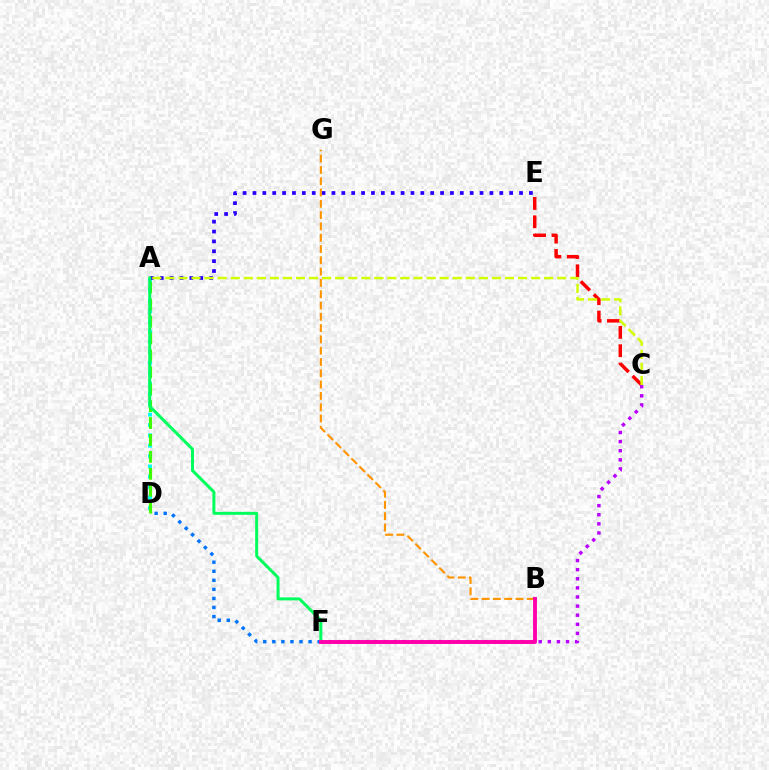{('A', 'D'): [{'color': '#00fff6', 'line_style': 'dotted', 'thickness': 2.81}, {'color': '#3dff00', 'line_style': 'dashed', 'thickness': 2.3}], ('C', 'E'): [{'color': '#ff0000', 'line_style': 'dashed', 'thickness': 2.49}], ('A', 'E'): [{'color': '#2500ff', 'line_style': 'dotted', 'thickness': 2.68}], ('B', 'G'): [{'color': '#ff9400', 'line_style': 'dashed', 'thickness': 1.54}], ('A', 'C'): [{'color': '#d1ff00', 'line_style': 'dashed', 'thickness': 1.77}], ('C', 'F'): [{'color': '#b900ff', 'line_style': 'dotted', 'thickness': 2.47}], ('D', 'F'): [{'color': '#0074ff', 'line_style': 'dotted', 'thickness': 2.46}], ('A', 'F'): [{'color': '#00ff5c', 'line_style': 'solid', 'thickness': 2.15}], ('B', 'F'): [{'color': '#ff00ac', 'line_style': 'solid', 'thickness': 2.81}]}